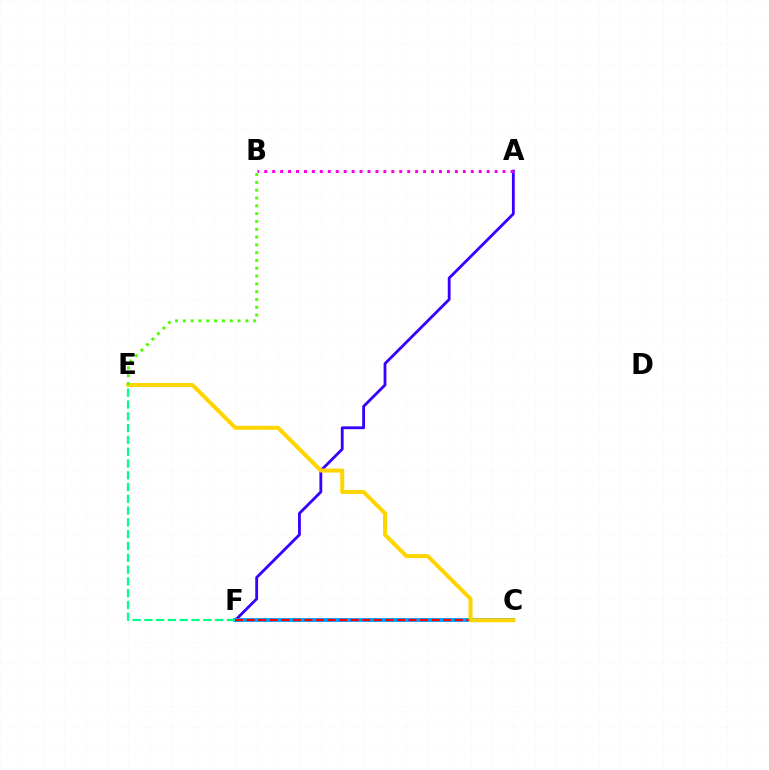{('A', 'F'): [{'color': '#3700ff', 'line_style': 'solid', 'thickness': 2.03}], ('C', 'F'): [{'color': '#009eff', 'line_style': 'solid', 'thickness': 2.76}, {'color': '#ff0000', 'line_style': 'dashed', 'thickness': 1.57}], ('C', 'E'): [{'color': '#ffd500', 'line_style': 'solid', 'thickness': 2.89}], ('A', 'B'): [{'color': '#ff00ed', 'line_style': 'dotted', 'thickness': 2.16}], ('B', 'E'): [{'color': '#4fff00', 'line_style': 'dotted', 'thickness': 2.12}], ('E', 'F'): [{'color': '#00ff86', 'line_style': 'dashed', 'thickness': 1.6}]}